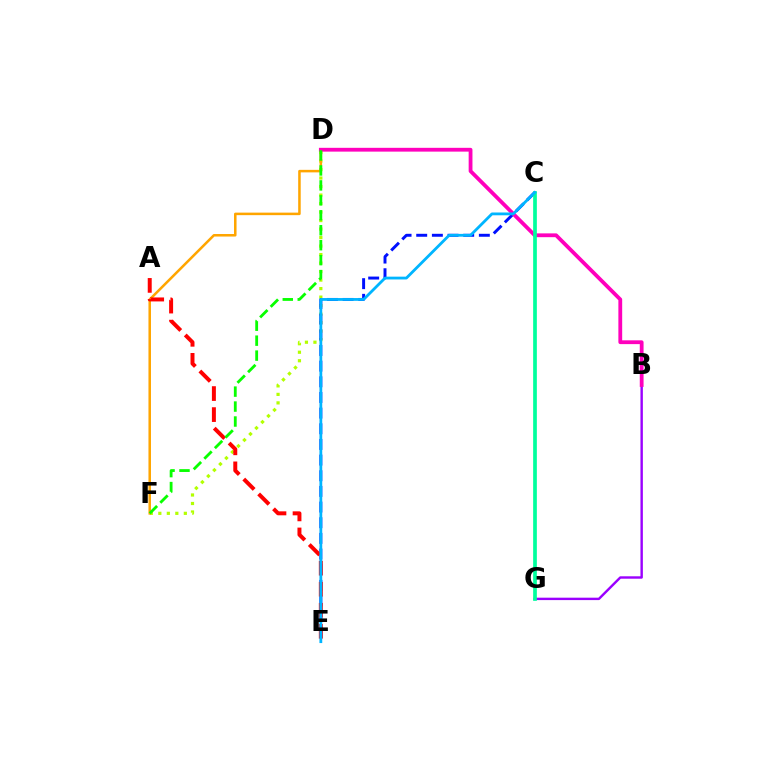{('D', 'F'): [{'color': '#b3ff00', 'line_style': 'dotted', 'thickness': 2.31}, {'color': '#ffa500', 'line_style': 'solid', 'thickness': 1.82}, {'color': '#08ff00', 'line_style': 'dashed', 'thickness': 2.03}], ('B', 'G'): [{'color': '#9b00ff', 'line_style': 'solid', 'thickness': 1.74}], ('C', 'E'): [{'color': '#0010ff', 'line_style': 'dashed', 'thickness': 2.13}, {'color': '#00b5ff', 'line_style': 'solid', 'thickness': 2.02}], ('B', 'D'): [{'color': '#ff00bd', 'line_style': 'solid', 'thickness': 2.74}], ('A', 'E'): [{'color': '#ff0000', 'line_style': 'dashed', 'thickness': 2.86}], ('C', 'G'): [{'color': '#00ff9d', 'line_style': 'solid', 'thickness': 2.67}]}